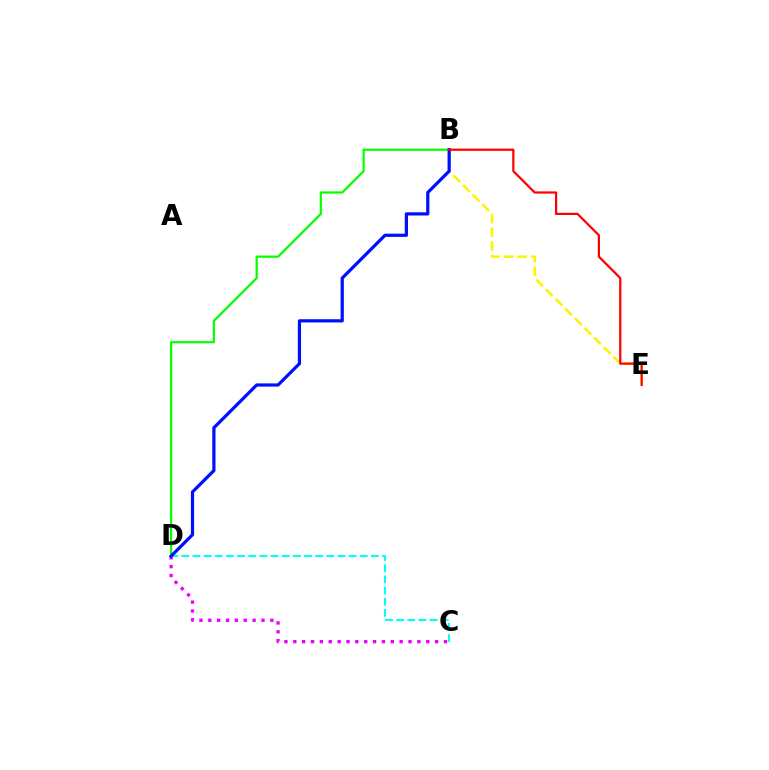{('C', 'D'): [{'color': '#00fff6', 'line_style': 'dashed', 'thickness': 1.52}, {'color': '#ee00ff', 'line_style': 'dotted', 'thickness': 2.41}], ('B', 'D'): [{'color': '#08ff00', 'line_style': 'solid', 'thickness': 1.61}, {'color': '#0010ff', 'line_style': 'solid', 'thickness': 2.32}], ('B', 'E'): [{'color': '#fcf500', 'line_style': 'dashed', 'thickness': 1.85}, {'color': '#ff0000', 'line_style': 'solid', 'thickness': 1.6}]}